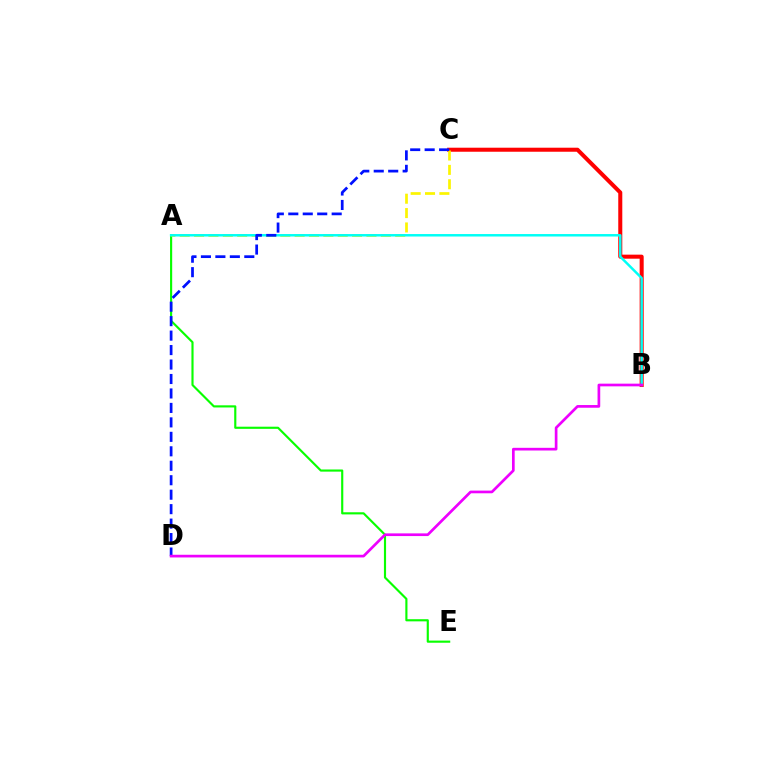{('A', 'E'): [{'color': '#08ff00', 'line_style': 'solid', 'thickness': 1.54}], ('B', 'C'): [{'color': '#ff0000', 'line_style': 'solid', 'thickness': 2.9}], ('A', 'C'): [{'color': '#fcf500', 'line_style': 'dashed', 'thickness': 1.95}], ('A', 'B'): [{'color': '#00fff6', 'line_style': 'solid', 'thickness': 1.78}], ('C', 'D'): [{'color': '#0010ff', 'line_style': 'dashed', 'thickness': 1.96}], ('B', 'D'): [{'color': '#ee00ff', 'line_style': 'solid', 'thickness': 1.94}]}